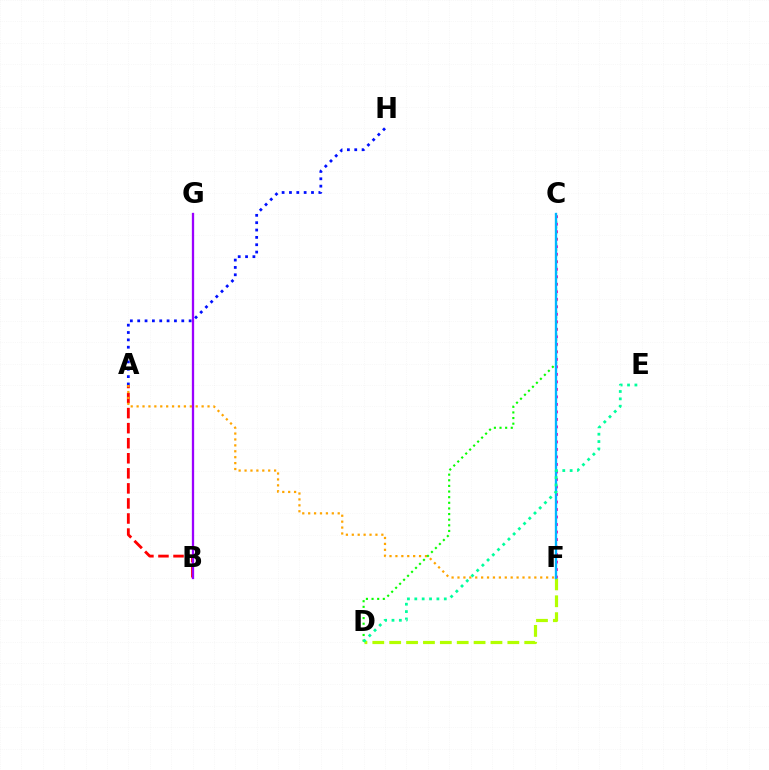{('A', 'B'): [{'color': '#ff0000', 'line_style': 'dashed', 'thickness': 2.05}], ('C', 'F'): [{'color': '#ff00bd', 'line_style': 'dotted', 'thickness': 2.04}, {'color': '#00b5ff', 'line_style': 'solid', 'thickness': 1.68}], ('A', 'F'): [{'color': '#ffa500', 'line_style': 'dotted', 'thickness': 1.61}], ('B', 'G'): [{'color': '#9b00ff', 'line_style': 'solid', 'thickness': 1.65}], ('D', 'F'): [{'color': '#b3ff00', 'line_style': 'dashed', 'thickness': 2.29}], ('C', 'D'): [{'color': '#08ff00', 'line_style': 'dotted', 'thickness': 1.53}], ('D', 'E'): [{'color': '#00ff9d', 'line_style': 'dotted', 'thickness': 2.0}], ('A', 'H'): [{'color': '#0010ff', 'line_style': 'dotted', 'thickness': 2.0}]}